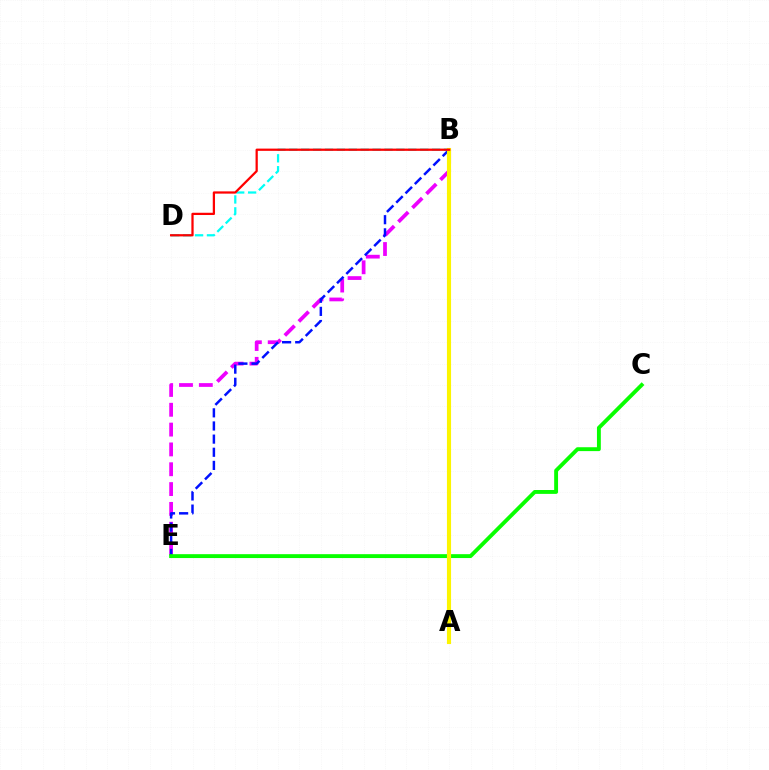{('B', 'E'): [{'color': '#ee00ff', 'line_style': 'dashed', 'thickness': 2.69}, {'color': '#0010ff', 'line_style': 'dashed', 'thickness': 1.78}], ('C', 'E'): [{'color': '#08ff00', 'line_style': 'solid', 'thickness': 2.79}], ('B', 'D'): [{'color': '#00fff6', 'line_style': 'dashed', 'thickness': 1.62}, {'color': '#ff0000', 'line_style': 'solid', 'thickness': 1.62}], ('A', 'B'): [{'color': '#fcf500', 'line_style': 'solid', 'thickness': 2.97}]}